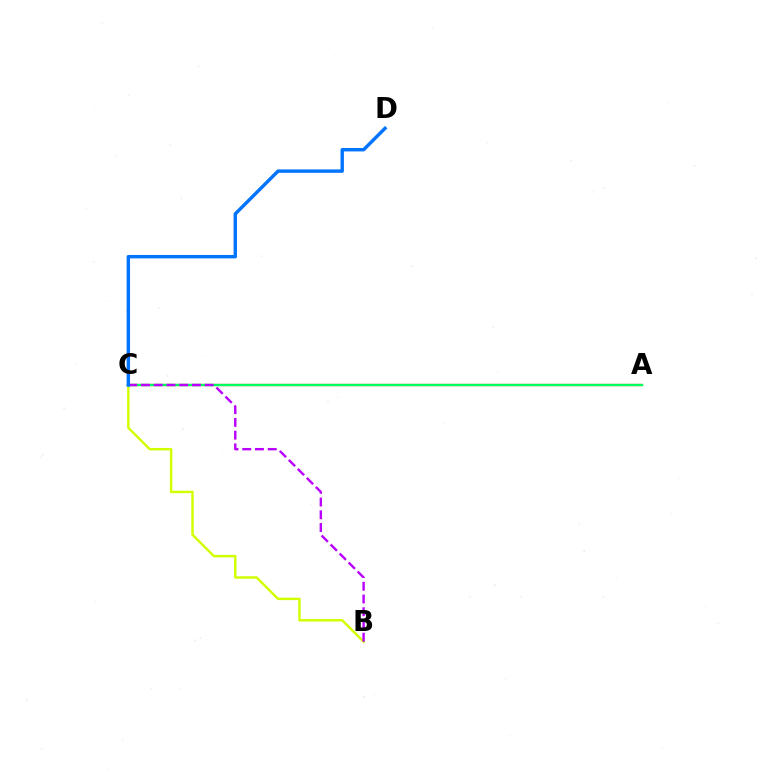{('A', 'C'): [{'color': '#ff0000', 'line_style': 'solid', 'thickness': 1.58}, {'color': '#00ff5c', 'line_style': 'solid', 'thickness': 1.67}], ('B', 'C'): [{'color': '#d1ff00', 'line_style': 'solid', 'thickness': 1.76}, {'color': '#b900ff', 'line_style': 'dashed', 'thickness': 1.73}], ('C', 'D'): [{'color': '#0074ff', 'line_style': 'solid', 'thickness': 2.45}]}